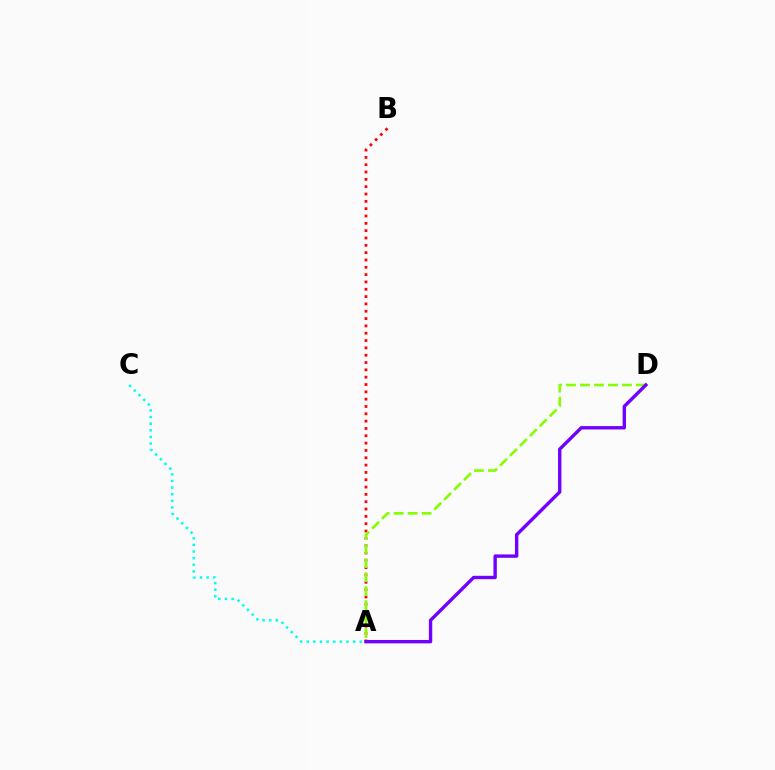{('A', 'C'): [{'color': '#00fff6', 'line_style': 'dotted', 'thickness': 1.8}], ('A', 'B'): [{'color': '#ff0000', 'line_style': 'dotted', 'thickness': 1.99}], ('A', 'D'): [{'color': '#84ff00', 'line_style': 'dashed', 'thickness': 1.9}, {'color': '#7200ff', 'line_style': 'solid', 'thickness': 2.43}]}